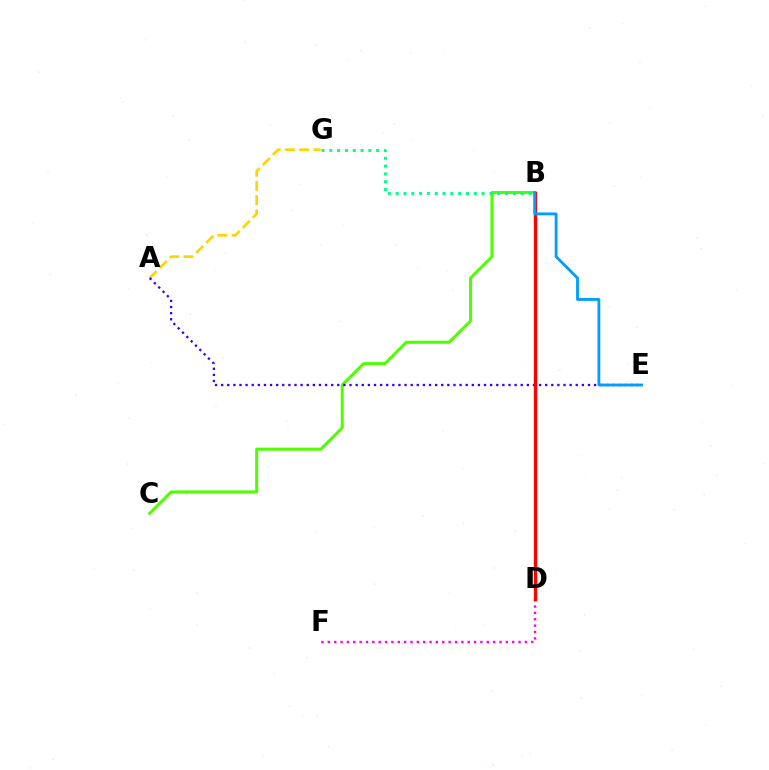{('A', 'G'): [{'color': '#ffd500', 'line_style': 'dashed', 'thickness': 1.93}], ('B', 'C'): [{'color': '#4fff00', 'line_style': 'solid', 'thickness': 2.17}], ('D', 'F'): [{'color': '#ff00ed', 'line_style': 'dotted', 'thickness': 1.73}], ('A', 'E'): [{'color': '#3700ff', 'line_style': 'dotted', 'thickness': 1.66}], ('B', 'G'): [{'color': '#00ff86', 'line_style': 'dotted', 'thickness': 2.12}], ('B', 'D'): [{'color': '#ff0000', 'line_style': 'solid', 'thickness': 2.43}], ('B', 'E'): [{'color': '#009eff', 'line_style': 'solid', 'thickness': 2.04}]}